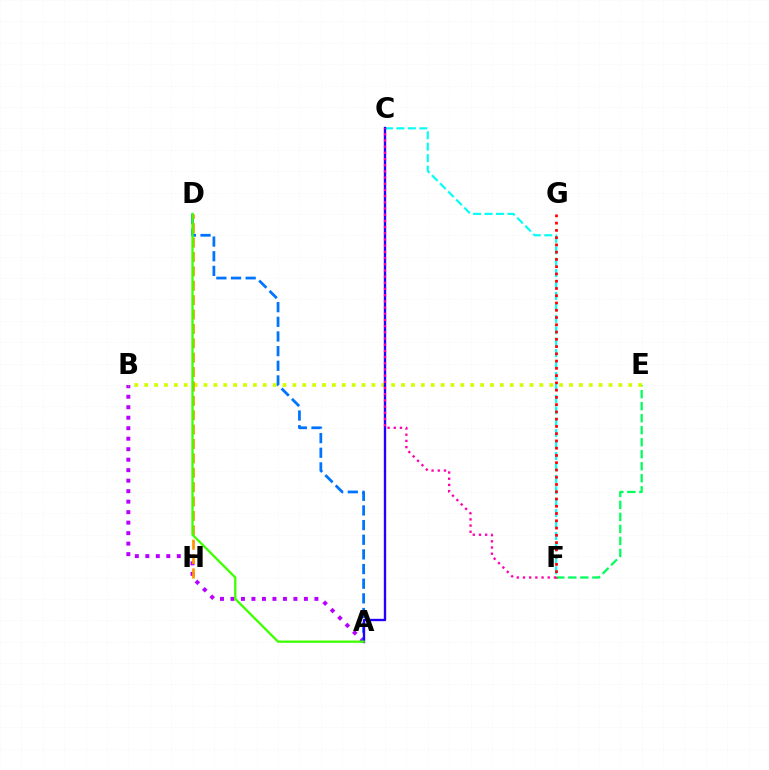{('C', 'F'): [{'color': '#00fff6', 'line_style': 'dashed', 'thickness': 1.55}, {'color': '#ff00ac', 'line_style': 'dotted', 'thickness': 1.68}], ('A', 'B'): [{'color': '#b900ff', 'line_style': 'dotted', 'thickness': 2.85}], ('E', 'F'): [{'color': '#00ff5c', 'line_style': 'dashed', 'thickness': 1.63}], ('B', 'E'): [{'color': '#d1ff00', 'line_style': 'dotted', 'thickness': 2.68}], ('F', 'G'): [{'color': '#ff0000', 'line_style': 'dotted', 'thickness': 1.97}], ('A', 'D'): [{'color': '#0074ff', 'line_style': 'dashed', 'thickness': 1.99}, {'color': '#3dff00', 'line_style': 'solid', 'thickness': 1.65}], ('A', 'C'): [{'color': '#2500ff', 'line_style': 'solid', 'thickness': 1.7}], ('D', 'H'): [{'color': '#ff9400', 'line_style': 'dashed', 'thickness': 1.95}]}